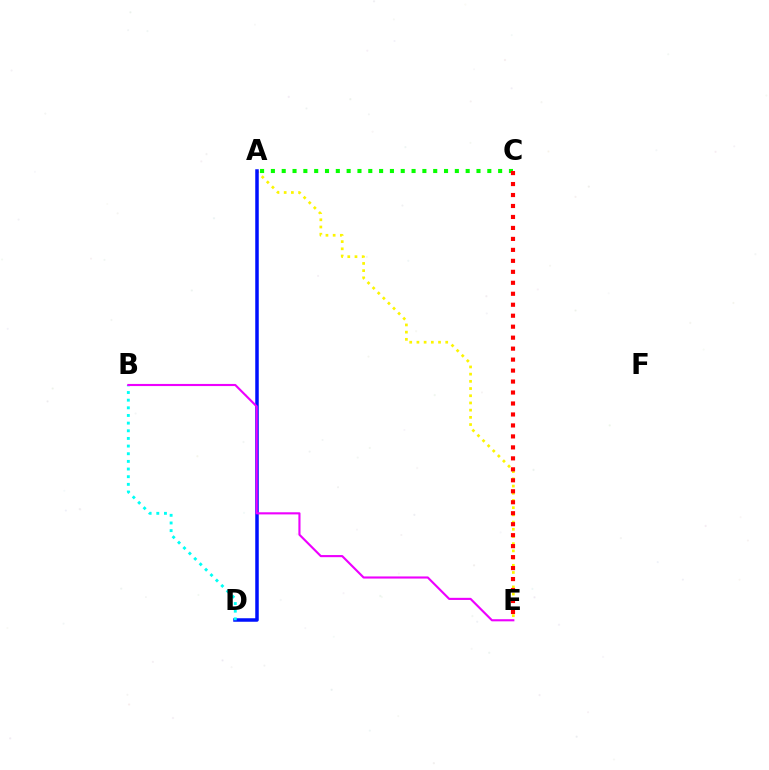{('A', 'E'): [{'color': '#fcf500', 'line_style': 'dotted', 'thickness': 1.96}], ('A', 'C'): [{'color': '#08ff00', 'line_style': 'dotted', 'thickness': 2.94}], ('A', 'D'): [{'color': '#0010ff', 'line_style': 'solid', 'thickness': 2.52}], ('B', 'D'): [{'color': '#00fff6', 'line_style': 'dotted', 'thickness': 2.08}], ('C', 'E'): [{'color': '#ff0000', 'line_style': 'dotted', 'thickness': 2.98}], ('B', 'E'): [{'color': '#ee00ff', 'line_style': 'solid', 'thickness': 1.53}]}